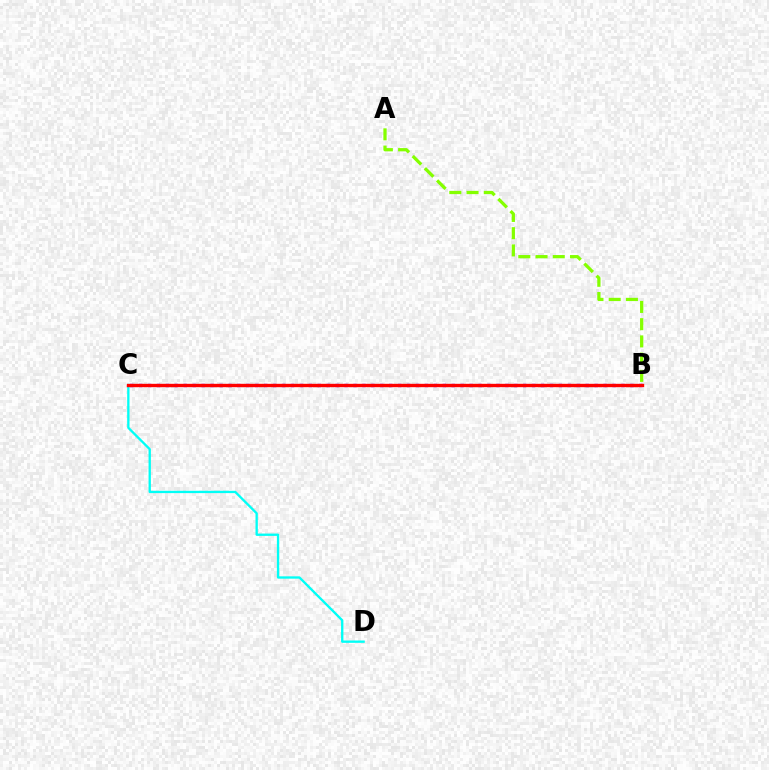{('A', 'B'): [{'color': '#84ff00', 'line_style': 'dashed', 'thickness': 2.34}], ('B', 'C'): [{'color': '#7200ff', 'line_style': 'dotted', 'thickness': 2.43}, {'color': '#ff0000', 'line_style': 'solid', 'thickness': 2.43}], ('C', 'D'): [{'color': '#00fff6', 'line_style': 'solid', 'thickness': 1.67}]}